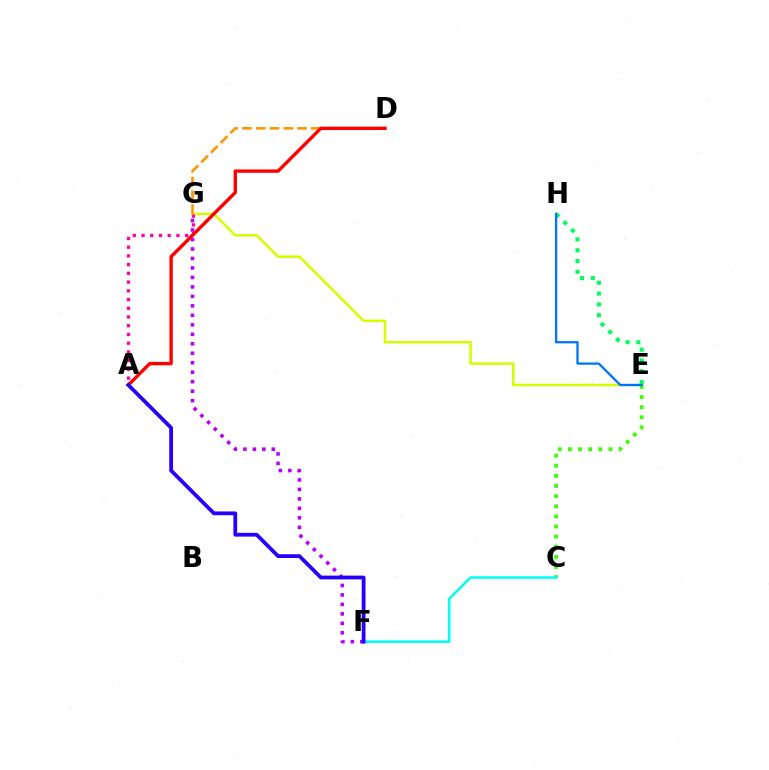{('E', 'G'): [{'color': '#d1ff00', 'line_style': 'solid', 'thickness': 1.83}], ('F', 'G'): [{'color': '#b900ff', 'line_style': 'dotted', 'thickness': 2.58}], ('A', 'G'): [{'color': '#ff00ac', 'line_style': 'dotted', 'thickness': 2.37}], ('E', 'H'): [{'color': '#00ff5c', 'line_style': 'dotted', 'thickness': 2.93}, {'color': '#0074ff', 'line_style': 'solid', 'thickness': 1.64}], ('C', 'E'): [{'color': '#3dff00', 'line_style': 'dotted', 'thickness': 2.75}], ('D', 'G'): [{'color': '#ff9400', 'line_style': 'dashed', 'thickness': 1.87}], ('C', 'F'): [{'color': '#00fff6', 'line_style': 'solid', 'thickness': 1.82}], ('A', 'D'): [{'color': '#ff0000', 'line_style': 'solid', 'thickness': 2.44}], ('A', 'F'): [{'color': '#2500ff', 'line_style': 'solid', 'thickness': 2.71}]}